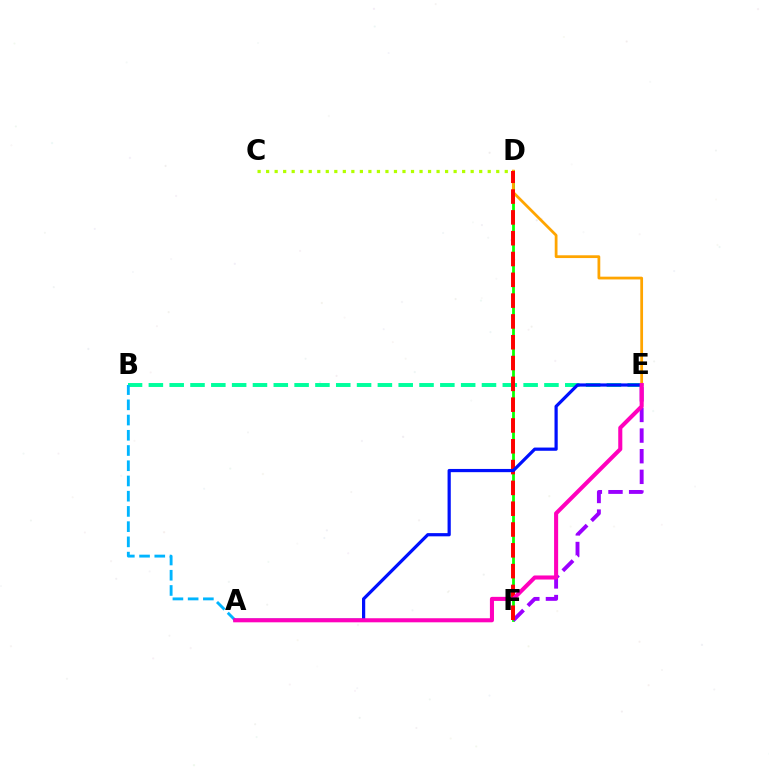{('B', 'E'): [{'color': '#00ff9d', 'line_style': 'dashed', 'thickness': 2.83}], ('D', 'F'): [{'color': '#08ff00', 'line_style': 'solid', 'thickness': 2.0}, {'color': '#ff0000', 'line_style': 'dashed', 'thickness': 2.83}], ('D', 'E'): [{'color': '#ffa500', 'line_style': 'solid', 'thickness': 1.99}], ('C', 'D'): [{'color': '#b3ff00', 'line_style': 'dotted', 'thickness': 2.32}], ('E', 'F'): [{'color': '#9b00ff', 'line_style': 'dashed', 'thickness': 2.8}], ('A', 'B'): [{'color': '#00b5ff', 'line_style': 'dashed', 'thickness': 2.07}], ('A', 'E'): [{'color': '#0010ff', 'line_style': 'solid', 'thickness': 2.31}, {'color': '#ff00bd', 'line_style': 'solid', 'thickness': 2.93}]}